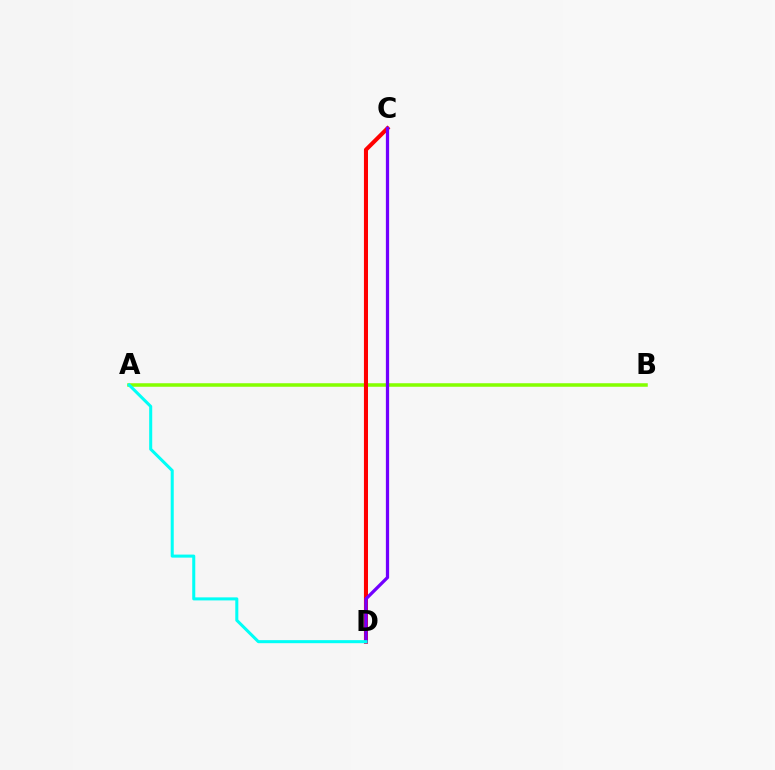{('A', 'B'): [{'color': '#84ff00', 'line_style': 'solid', 'thickness': 2.54}], ('C', 'D'): [{'color': '#ff0000', 'line_style': 'solid', 'thickness': 2.93}, {'color': '#7200ff', 'line_style': 'solid', 'thickness': 2.34}], ('A', 'D'): [{'color': '#00fff6', 'line_style': 'solid', 'thickness': 2.19}]}